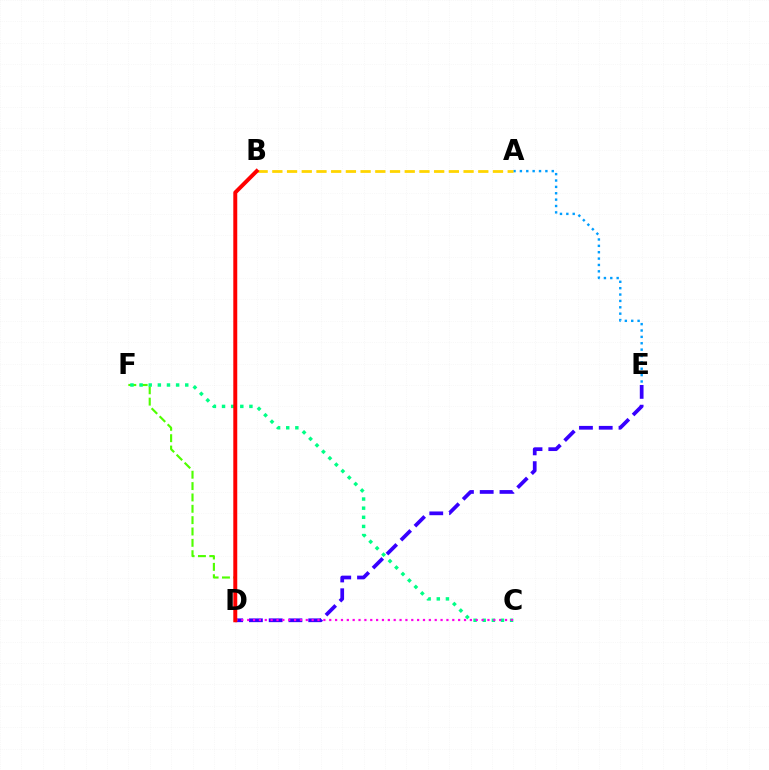{('A', 'E'): [{'color': '#009eff', 'line_style': 'dotted', 'thickness': 1.73}], ('D', 'F'): [{'color': '#4fff00', 'line_style': 'dashed', 'thickness': 1.54}], ('C', 'F'): [{'color': '#00ff86', 'line_style': 'dotted', 'thickness': 2.48}], ('D', 'E'): [{'color': '#3700ff', 'line_style': 'dashed', 'thickness': 2.69}], ('A', 'B'): [{'color': '#ffd500', 'line_style': 'dashed', 'thickness': 2.0}], ('C', 'D'): [{'color': '#ff00ed', 'line_style': 'dotted', 'thickness': 1.59}], ('B', 'D'): [{'color': '#ff0000', 'line_style': 'solid', 'thickness': 2.85}]}